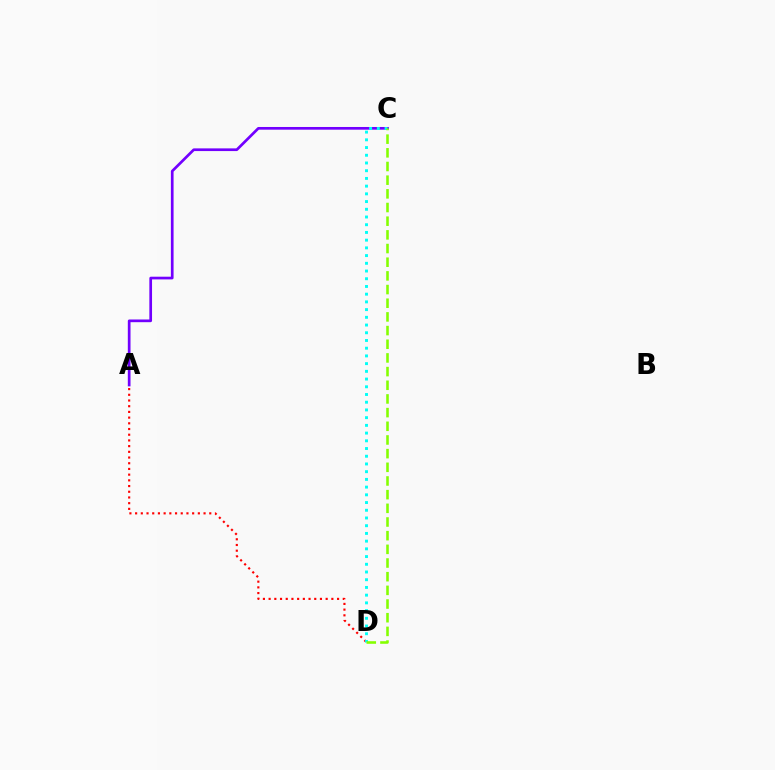{('A', 'D'): [{'color': '#ff0000', 'line_style': 'dotted', 'thickness': 1.55}], ('A', 'C'): [{'color': '#7200ff', 'line_style': 'solid', 'thickness': 1.94}], ('C', 'D'): [{'color': '#00fff6', 'line_style': 'dotted', 'thickness': 2.1}, {'color': '#84ff00', 'line_style': 'dashed', 'thickness': 1.86}]}